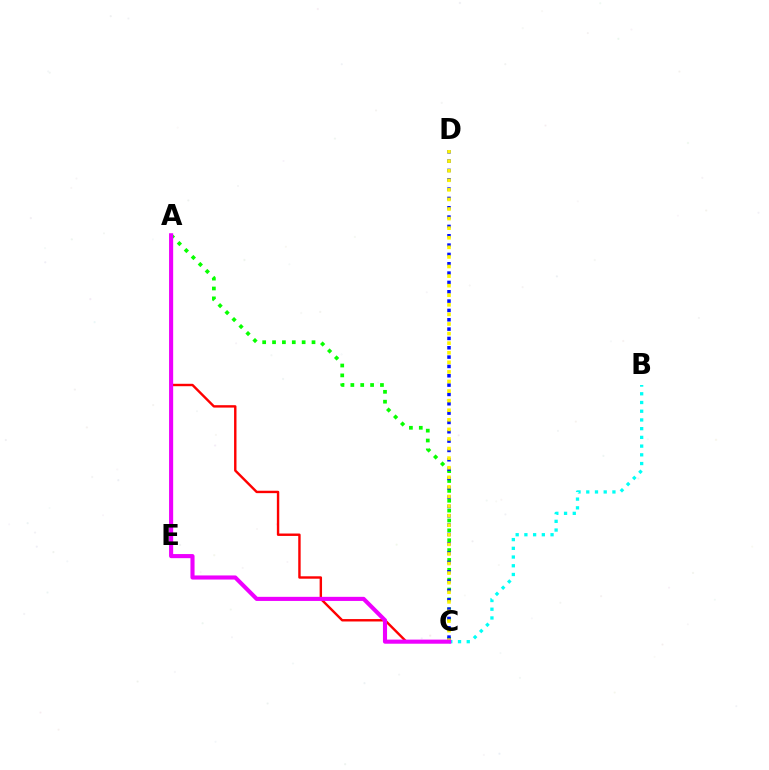{('A', 'C'): [{'color': '#08ff00', 'line_style': 'dotted', 'thickness': 2.68}, {'color': '#ff0000', 'line_style': 'solid', 'thickness': 1.74}, {'color': '#ee00ff', 'line_style': 'solid', 'thickness': 2.96}], ('B', 'C'): [{'color': '#00fff6', 'line_style': 'dotted', 'thickness': 2.37}], ('C', 'D'): [{'color': '#0010ff', 'line_style': 'dotted', 'thickness': 2.54}, {'color': '#fcf500', 'line_style': 'dotted', 'thickness': 2.6}]}